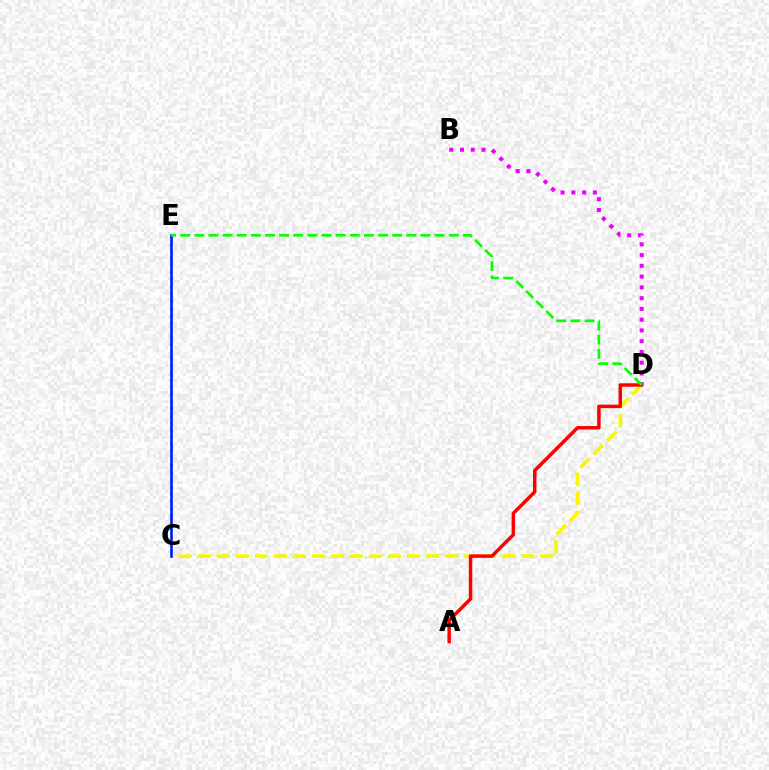{('C', 'E'): [{'color': '#00fff6', 'line_style': 'dotted', 'thickness': 1.94}, {'color': '#0010ff', 'line_style': 'solid', 'thickness': 1.82}], ('C', 'D'): [{'color': '#fcf500', 'line_style': 'dashed', 'thickness': 2.58}], ('A', 'D'): [{'color': '#ff0000', 'line_style': 'solid', 'thickness': 2.49}], ('B', 'D'): [{'color': '#ee00ff', 'line_style': 'dotted', 'thickness': 2.92}], ('D', 'E'): [{'color': '#08ff00', 'line_style': 'dashed', 'thickness': 1.92}]}